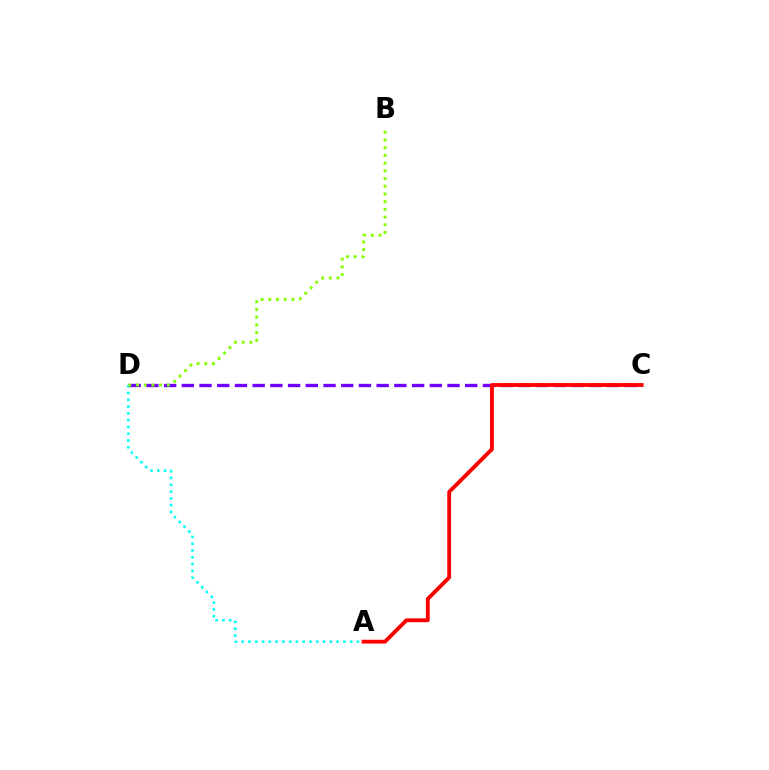{('C', 'D'): [{'color': '#7200ff', 'line_style': 'dashed', 'thickness': 2.41}], ('A', 'D'): [{'color': '#00fff6', 'line_style': 'dotted', 'thickness': 1.84}], ('B', 'D'): [{'color': '#84ff00', 'line_style': 'dotted', 'thickness': 2.09}], ('A', 'C'): [{'color': '#ff0000', 'line_style': 'solid', 'thickness': 2.76}]}